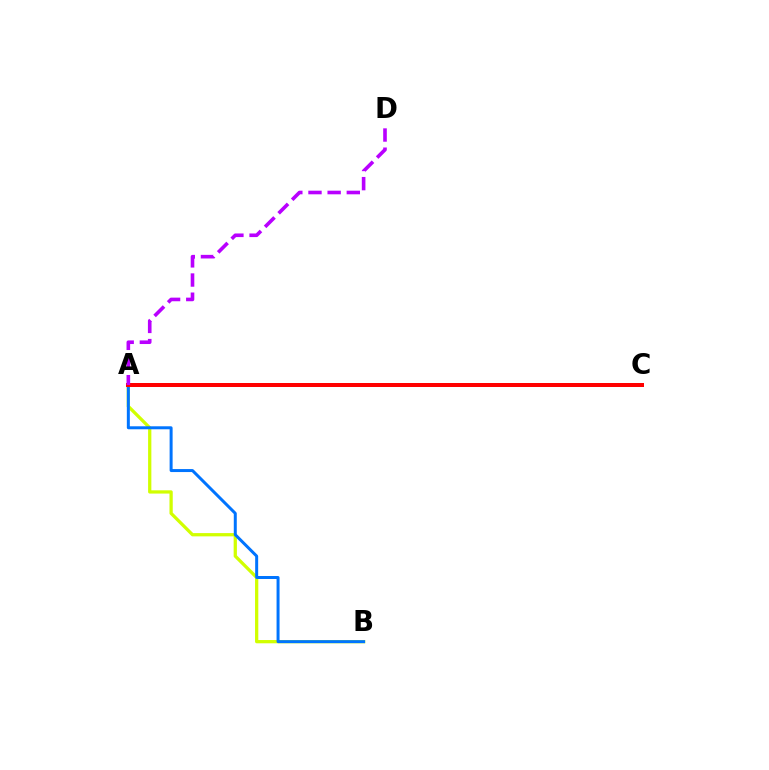{('A', 'B'): [{'color': '#d1ff00', 'line_style': 'solid', 'thickness': 2.35}, {'color': '#0074ff', 'line_style': 'solid', 'thickness': 2.15}], ('A', 'C'): [{'color': '#00ff5c', 'line_style': 'dotted', 'thickness': 2.16}, {'color': '#ff0000', 'line_style': 'solid', 'thickness': 2.88}], ('A', 'D'): [{'color': '#b900ff', 'line_style': 'dashed', 'thickness': 2.6}]}